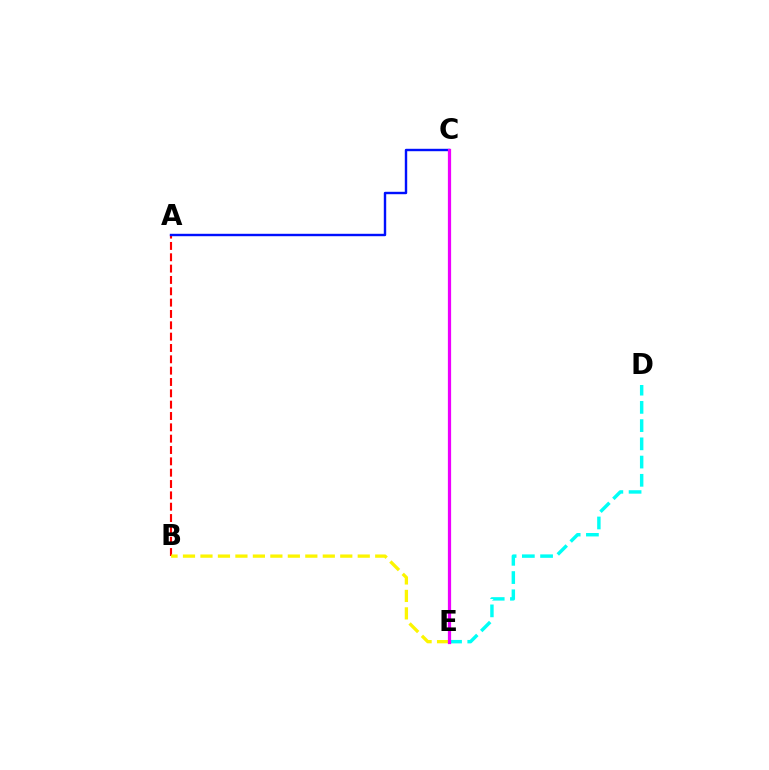{('D', 'E'): [{'color': '#00fff6', 'line_style': 'dashed', 'thickness': 2.48}], ('C', 'E'): [{'color': '#08ff00', 'line_style': 'dashed', 'thickness': 2.05}, {'color': '#ee00ff', 'line_style': 'solid', 'thickness': 2.33}], ('A', 'B'): [{'color': '#ff0000', 'line_style': 'dashed', 'thickness': 1.54}], ('A', 'C'): [{'color': '#0010ff', 'line_style': 'solid', 'thickness': 1.74}], ('B', 'E'): [{'color': '#fcf500', 'line_style': 'dashed', 'thickness': 2.37}]}